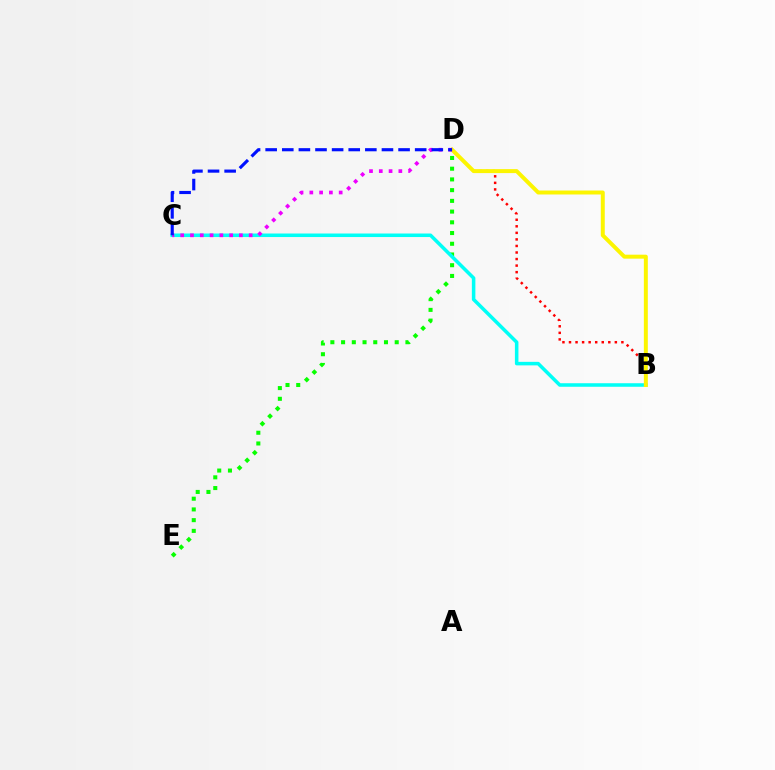{('B', 'D'): [{'color': '#ff0000', 'line_style': 'dotted', 'thickness': 1.78}, {'color': '#fcf500', 'line_style': 'solid', 'thickness': 2.86}], ('D', 'E'): [{'color': '#08ff00', 'line_style': 'dotted', 'thickness': 2.91}], ('B', 'C'): [{'color': '#00fff6', 'line_style': 'solid', 'thickness': 2.54}], ('C', 'D'): [{'color': '#ee00ff', 'line_style': 'dotted', 'thickness': 2.66}, {'color': '#0010ff', 'line_style': 'dashed', 'thickness': 2.26}]}